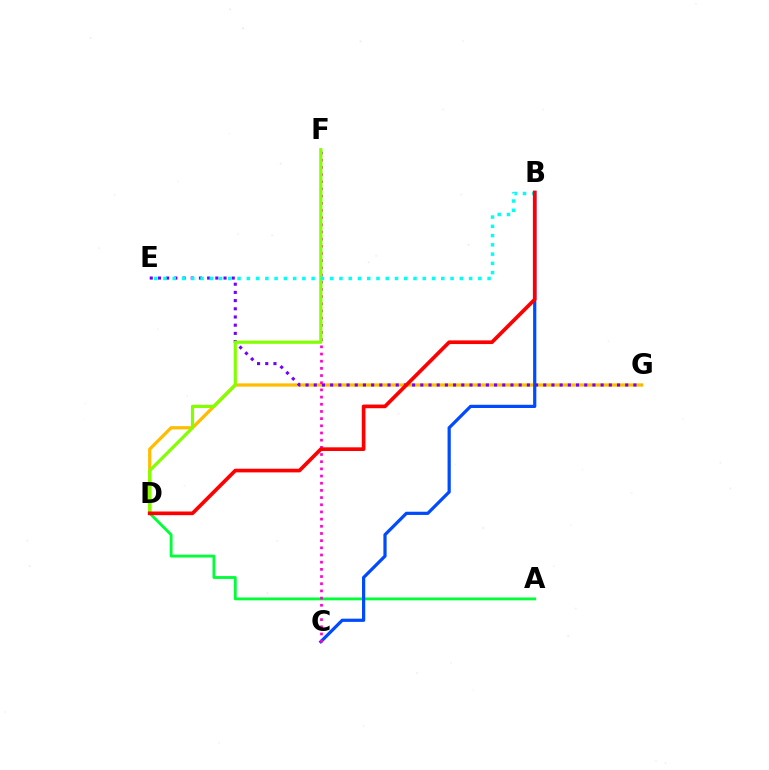{('A', 'D'): [{'color': '#00ff39', 'line_style': 'solid', 'thickness': 2.06}], ('D', 'G'): [{'color': '#ffbd00', 'line_style': 'solid', 'thickness': 2.35}], ('B', 'C'): [{'color': '#004bff', 'line_style': 'solid', 'thickness': 2.32}], ('E', 'G'): [{'color': '#7200ff', 'line_style': 'dotted', 'thickness': 2.23}], ('C', 'F'): [{'color': '#ff00cf', 'line_style': 'dotted', 'thickness': 1.95}], ('D', 'F'): [{'color': '#84ff00', 'line_style': 'solid', 'thickness': 2.3}], ('B', 'E'): [{'color': '#00fff6', 'line_style': 'dotted', 'thickness': 2.52}], ('B', 'D'): [{'color': '#ff0000', 'line_style': 'solid', 'thickness': 2.65}]}